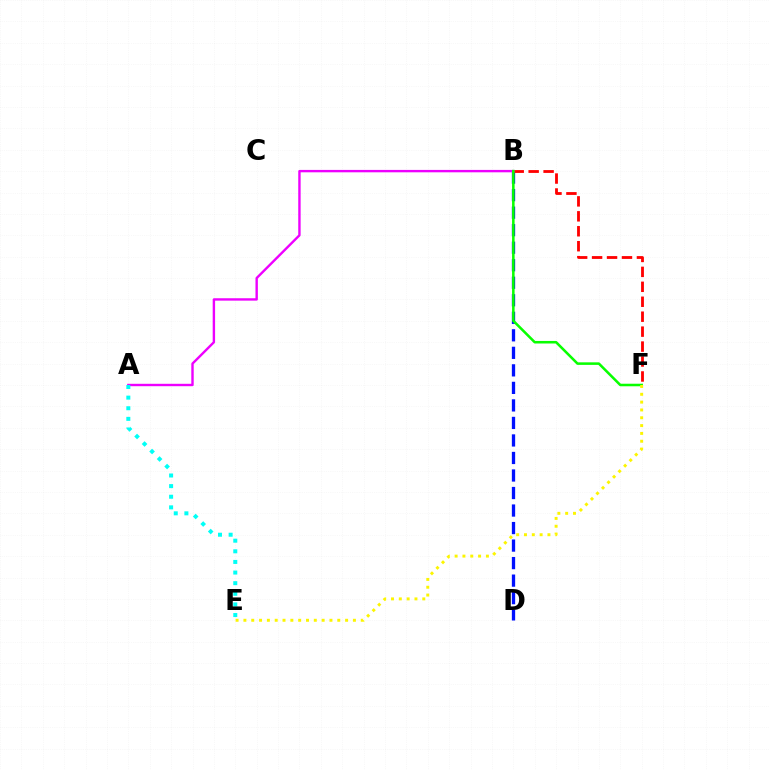{('B', 'D'): [{'color': '#0010ff', 'line_style': 'dashed', 'thickness': 2.38}], ('B', 'F'): [{'color': '#ff0000', 'line_style': 'dashed', 'thickness': 2.03}, {'color': '#08ff00', 'line_style': 'solid', 'thickness': 1.83}], ('A', 'B'): [{'color': '#ee00ff', 'line_style': 'solid', 'thickness': 1.72}], ('A', 'E'): [{'color': '#00fff6', 'line_style': 'dotted', 'thickness': 2.89}], ('E', 'F'): [{'color': '#fcf500', 'line_style': 'dotted', 'thickness': 2.13}]}